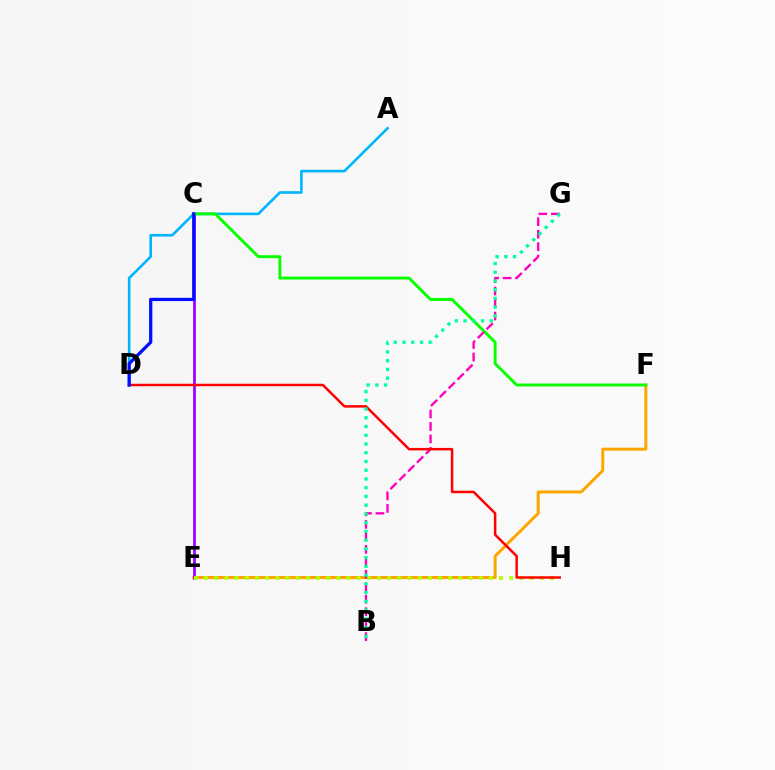{('A', 'D'): [{'color': '#00b5ff', 'line_style': 'solid', 'thickness': 1.88}], ('E', 'F'): [{'color': '#ffa500', 'line_style': 'solid', 'thickness': 2.15}], ('C', 'E'): [{'color': '#9b00ff', 'line_style': 'solid', 'thickness': 1.97}], ('E', 'H'): [{'color': '#b3ff00', 'line_style': 'dotted', 'thickness': 2.76}], ('C', 'F'): [{'color': '#08ff00', 'line_style': 'solid', 'thickness': 2.1}], ('B', 'G'): [{'color': '#ff00bd', 'line_style': 'dashed', 'thickness': 1.7}, {'color': '#00ff9d', 'line_style': 'dotted', 'thickness': 2.37}], ('D', 'H'): [{'color': '#ff0000', 'line_style': 'solid', 'thickness': 1.79}], ('C', 'D'): [{'color': '#0010ff', 'line_style': 'solid', 'thickness': 2.35}]}